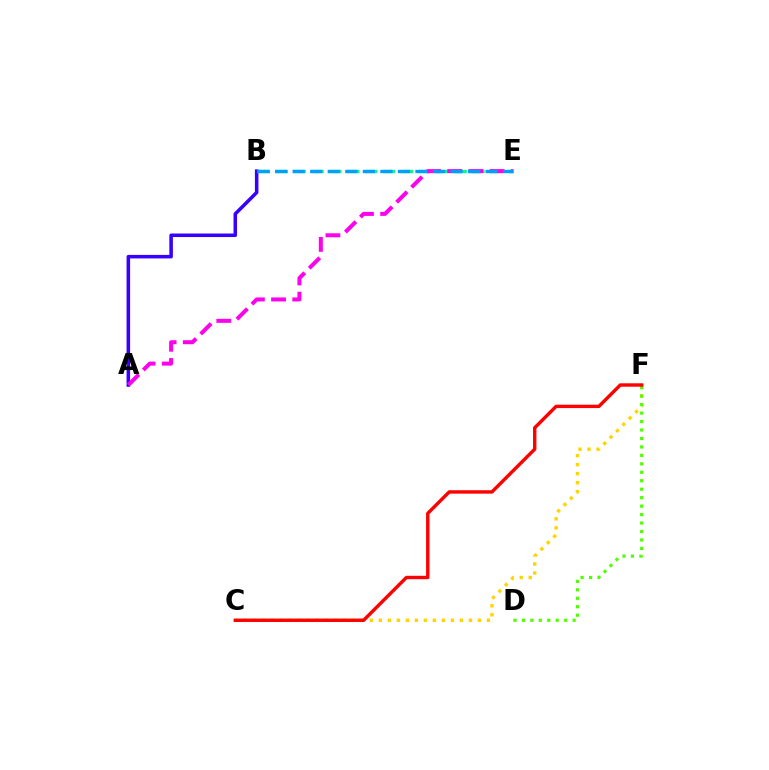{('C', 'F'): [{'color': '#ffd500', 'line_style': 'dotted', 'thickness': 2.45}, {'color': '#ff0000', 'line_style': 'solid', 'thickness': 2.45}], ('A', 'B'): [{'color': '#3700ff', 'line_style': 'solid', 'thickness': 2.55}], ('B', 'E'): [{'color': '#00ff86', 'line_style': 'dashed', 'thickness': 2.43}, {'color': '#009eff', 'line_style': 'dashed', 'thickness': 2.38}], ('A', 'E'): [{'color': '#ff00ed', 'line_style': 'dashed', 'thickness': 2.88}], ('D', 'F'): [{'color': '#4fff00', 'line_style': 'dotted', 'thickness': 2.3}]}